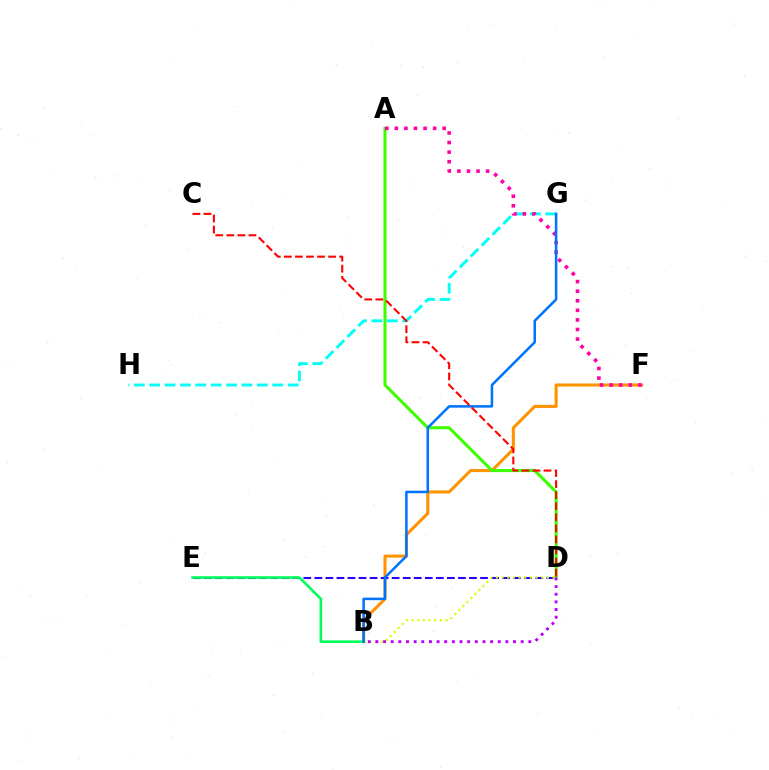{('B', 'F'): [{'color': '#ff9400', 'line_style': 'solid', 'thickness': 2.21}], ('G', 'H'): [{'color': '#00fff6', 'line_style': 'dashed', 'thickness': 2.09}], ('A', 'D'): [{'color': '#3dff00', 'line_style': 'solid', 'thickness': 2.19}], ('D', 'E'): [{'color': '#2500ff', 'line_style': 'dashed', 'thickness': 1.5}], ('B', 'D'): [{'color': '#d1ff00', 'line_style': 'dotted', 'thickness': 1.54}, {'color': '#b900ff', 'line_style': 'dotted', 'thickness': 2.08}], ('B', 'E'): [{'color': '#00ff5c', 'line_style': 'solid', 'thickness': 1.86}], ('A', 'F'): [{'color': '#ff00ac', 'line_style': 'dotted', 'thickness': 2.6}], ('B', 'G'): [{'color': '#0074ff', 'line_style': 'solid', 'thickness': 1.82}], ('C', 'D'): [{'color': '#ff0000', 'line_style': 'dashed', 'thickness': 1.5}]}